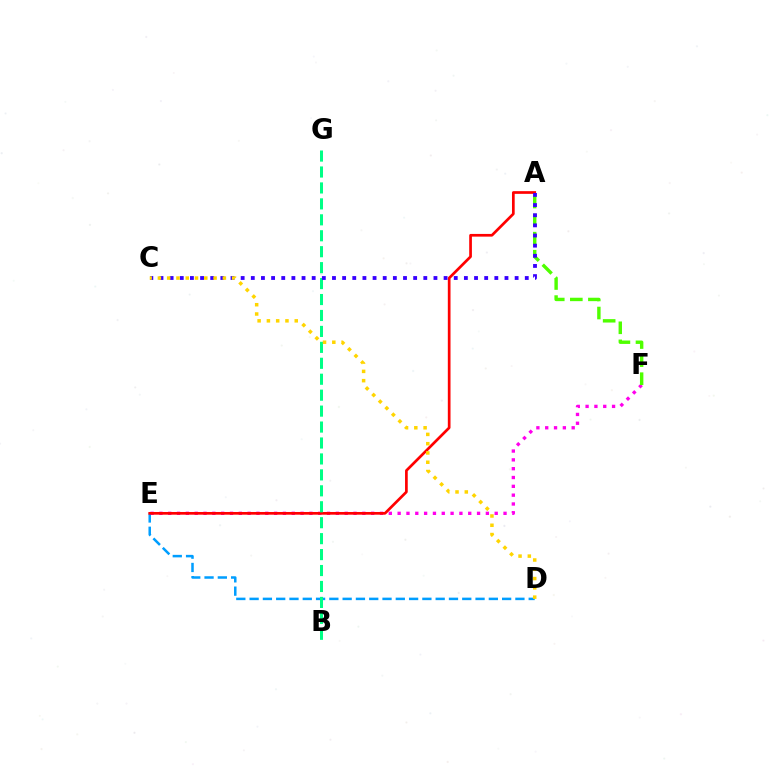{('E', 'F'): [{'color': '#ff00ed', 'line_style': 'dotted', 'thickness': 2.4}], ('A', 'F'): [{'color': '#4fff00', 'line_style': 'dashed', 'thickness': 2.46}], ('D', 'E'): [{'color': '#009eff', 'line_style': 'dashed', 'thickness': 1.81}], ('A', 'E'): [{'color': '#ff0000', 'line_style': 'solid', 'thickness': 1.94}], ('B', 'G'): [{'color': '#00ff86', 'line_style': 'dashed', 'thickness': 2.17}], ('A', 'C'): [{'color': '#3700ff', 'line_style': 'dotted', 'thickness': 2.76}], ('C', 'D'): [{'color': '#ffd500', 'line_style': 'dotted', 'thickness': 2.52}]}